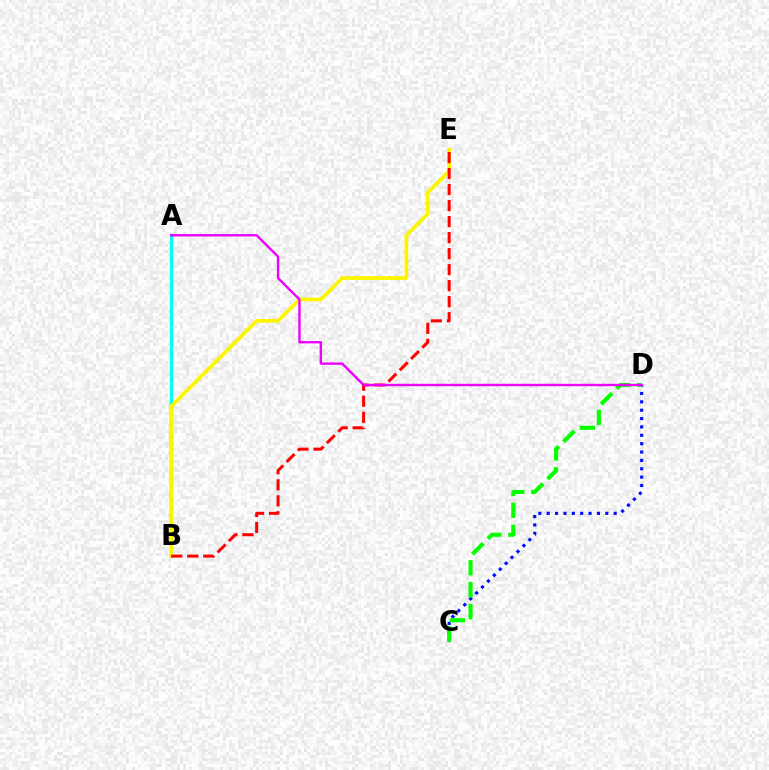{('A', 'B'): [{'color': '#00fff6', 'line_style': 'solid', 'thickness': 2.33}], ('B', 'E'): [{'color': '#fcf500', 'line_style': 'solid', 'thickness': 2.67}, {'color': '#ff0000', 'line_style': 'dashed', 'thickness': 2.17}], ('C', 'D'): [{'color': '#0010ff', 'line_style': 'dotted', 'thickness': 2.27}, {'color': '#08ff00', 'line_style': 'dashed', 'thickness': 2.98}], ('A', 'D'): [{'color': '#ee00ff', 'line_style': 'solid', 'thickness': 1.71}]}